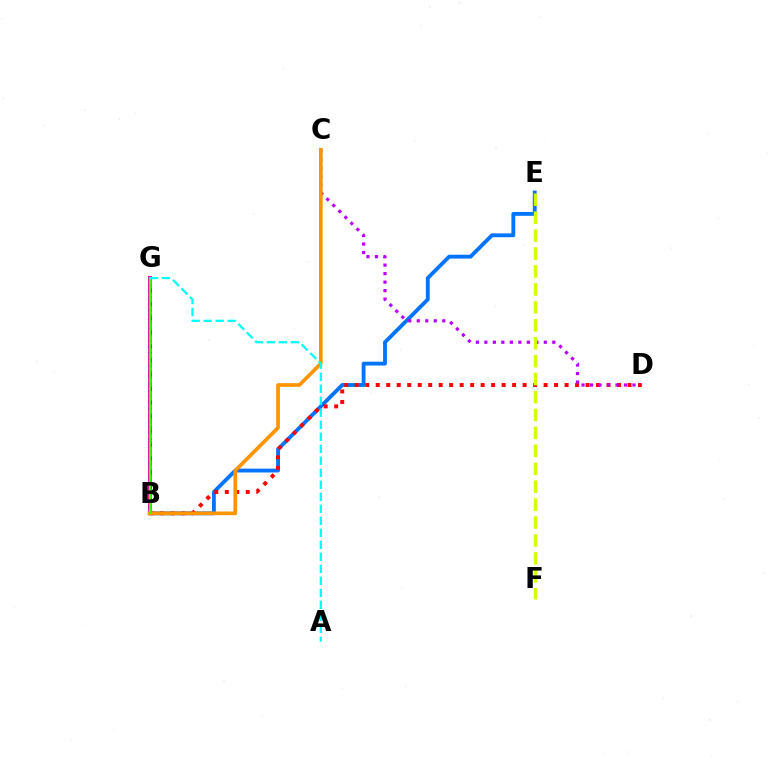{('B', 'E'): [{'color': '#0074ff', 'line_style': 'solid', 'thickness': 2.76}], ('B', 'D'): [{'color': '#ff0000', 'line_style': 'dotted', 'thickness': 2.85}], ('B', 'G'): [{'color': '#ff00ac', 'line_style': 'solid', 'thickness': 2.88}, {'color': '#00ff5c', 'line_style': 'dashed', 'thickness': 1.9}, {'color': '#2500ff', 'line_style': 'dotted', 'thickness': 1.67}, {'color': '#3dff00', 'line_style': 'solid', 'thickness': 1.61}], ('C', 'D'): [{'color': '#b900ff', 'line_style': 'dotted', 'thickness': 2.31}], ('B', 'C'): [{'color': '#ff9400', 'line_style': 'solid', 'thickness': 2.65}], ('E', 'F'): [{'color': '#d1ff00', 'line_style': 'dashed', 'thickness': 2.44}], ('A', 'G'): [{'color': '#00fff6', 'line_style': 'dashed', 'thickness': 1.63}]}